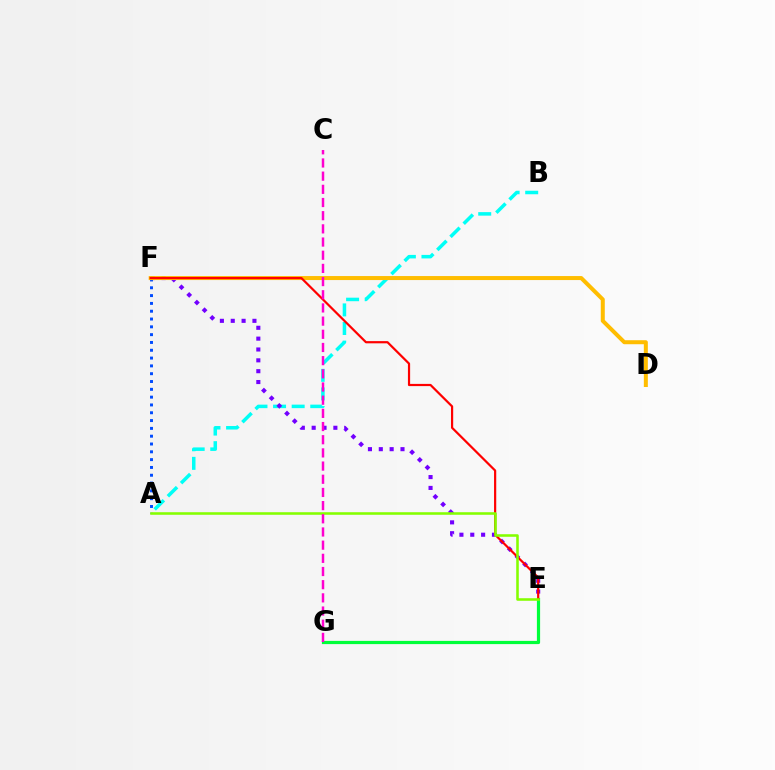{('A', 'B'): [{'color': '#00fff6', 'line_style': 'dashed', 'thickness': 2.53}], ('E', 'F'): [{'color': '#7200ff', 'line_style': 'dotted', 'thickness': 2.95}, {'color': '#ff0000', 'line_style': 'solid', 'thickness': 1.58}], ('A', 'F'): [{'color': '#004bff', 'line_style': 'dotted', 'thickness': 2.12}], ('D', 'F'): [{'color': '#ffbd00', 'line_style': 'solid', 'thickness': 2.89}], ('E', 'G'): [{'color': '#00ff39', 'line_style': 'solid', 'thickness': 2.3}], ('A', 'E'): [{'color': '#84ff00', 'line_style': 'solid', 'thickness': 1.84}], ('C', 'G'): [{'color': '#ff00cf', 'line_style': 'dashed', 'thickness': 1.79}]}